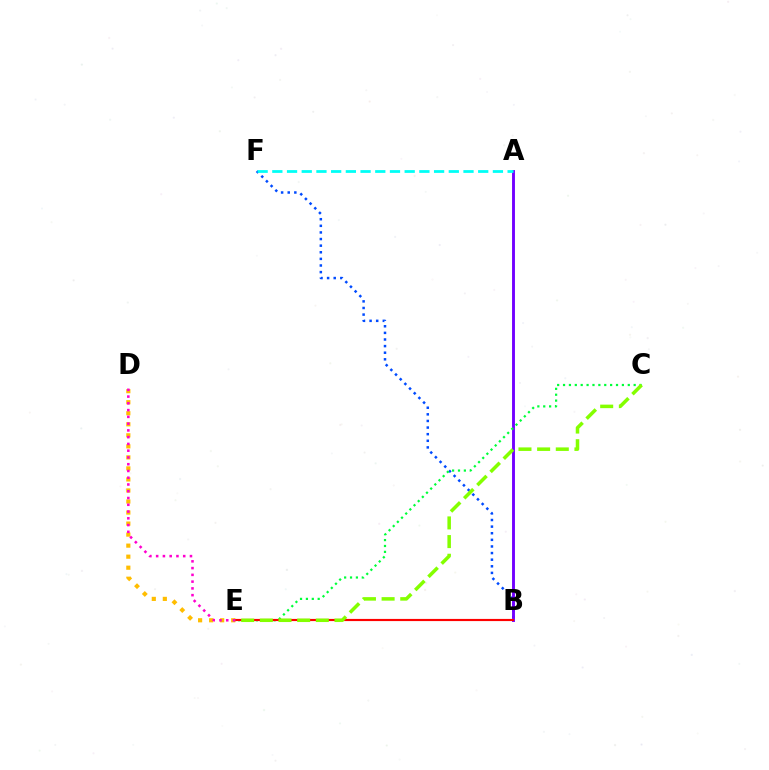{('B', 'F'): [{'color': '#004bff', 'line_style': 'dotted', 'thickness': 1.8}], ('A', 'B'): [{'color': '#7200ff', 'line_style': 'solid', 'thickness': 2.08}], ('C', 'E'): [{'color': '#00ff39', 'line_style': 'dotted', 'thickness': 1.6}, {'color': '#84ff00', 'line_style': 'dashed', 'thickness': 2.54}], ('D', 'E'): [{'color': '#ffbd00', 'line_style': 'dotted', 'thickness': 3.0}, {'color': '#ff00cf', 'line_style': 'dotted', 'thickness': 1.84}], ('B', 'E'): [{'color': '#ff0000', 'line_style': 'solid', 'thickness': 1.56}], ('A', 'F'): [{'color': '#00fff6', 'line_style': 'dashed', 'thickness': 2.0}]}